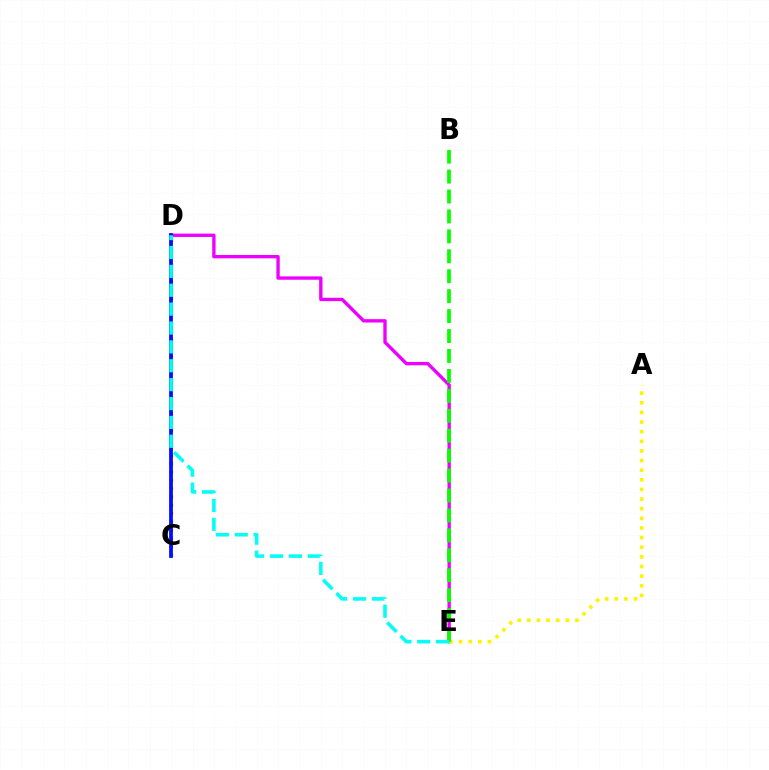{('C', 'D'): [{'color': '#ff0000', 'line_style': 'dotted', 'thickness': 2.25}, {'color': '#0010ff', 'line_style': 'solid', 'thickness': 2.71}], ('D', 'E'): [{'color': '#ee00ff', 'line_style': 'solid', 'thickness': 2.41}, {'color': '#00fff6', 'line_style': 'dashed', 'thickness': 2.56}], ('A', 'E'): [{'color': '#fcf500', 'line_style': 'dotted', 'thickness': 2.62}], ('B', 'E'): [{'color': '#08ff00', 'line_style': 'dashed', 'thickness': 2.71}]}